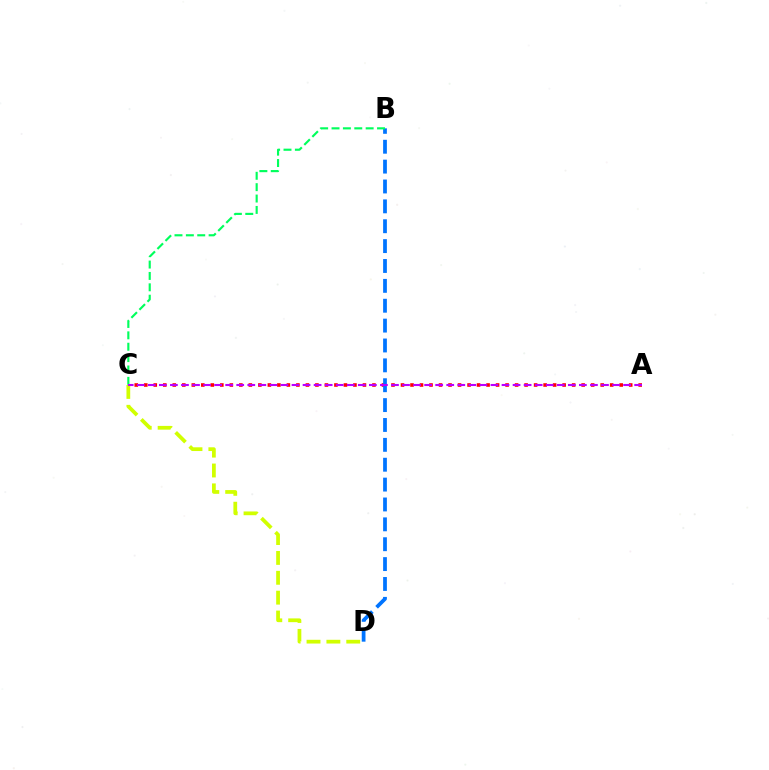{('A', 'C'): [{'color': '#ff0000', 'line_style': 'dotted', 'thickness': 2.58}, {'color': '#b900ff', 'line_style': 'dashed', 'thickness': 1.5}], ('B', 'D'): [{'color': '#0074ff', 'line_style': 'dashed', 'thickness': 2.7}], ('C', 'D'): [{'color': '#d1ff00', 'line_style': 'dashed', 'thickness': 2.7}], ('B', 'C'): [{'color': '#00ff5c', 'line_style': 'dashed', 'thickness': 1.55}]}